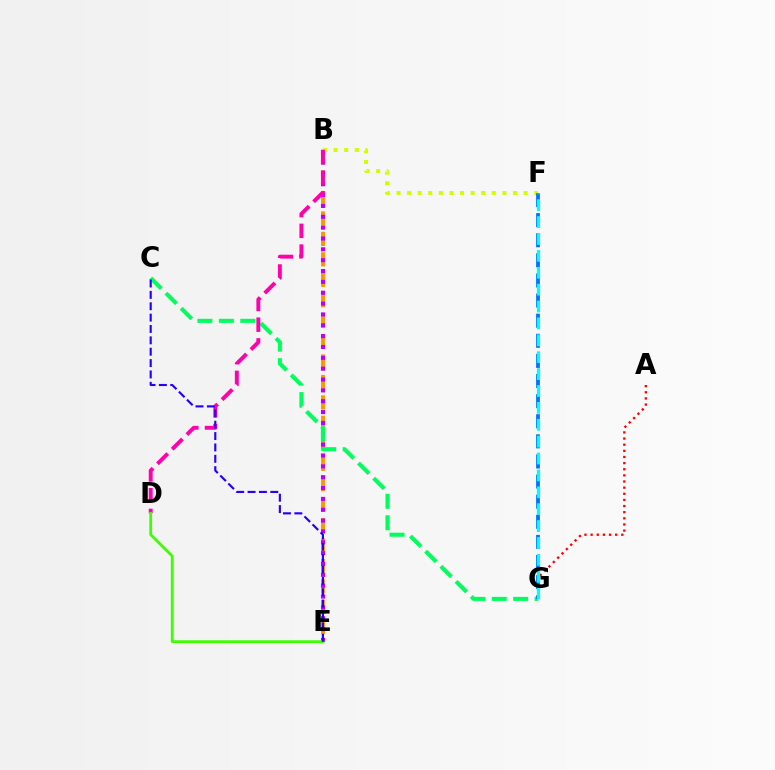{('B', 'E'): [{'color': '#ff9400', 'line_style': 'dashed', 'thickness': 2.78}, {'color': '#b900ff', 'line_style': 'dotted', 'thickness': 2.95}], ('A', 'G'): [{'color': '#ff0000', 'line_style': 'dotted', 'thickness': 1.67}], ('C', 'G'): [{'color': '#00ff5c', 'line_style': 'dashed', 'thickness': 2.91}], ('B', 'F'): [{'color': '#d1ff00', 'line_style': 'dotted', 'thickness': 2.88}], ('B', 'D'): [{'color': '#ff00ac', 'line_style': 'dashed', 'thickness': 2.81}], ('D', 'E'): [{'color': '#3dff00', 'line_style': 'solid', 'thickness': 1.99}], ('F', 'G'): [{'color': '#0074ff', 'line_style': 'dashed', 'thickness': 2.73}, {'color': '#00fff6', 'line_style': 'dashed', 'thickness': 2.29}], ('C', 'E'): [{'color': '#2500ff', 'line_style': 'dashed', 'thickness': 1.54}]}